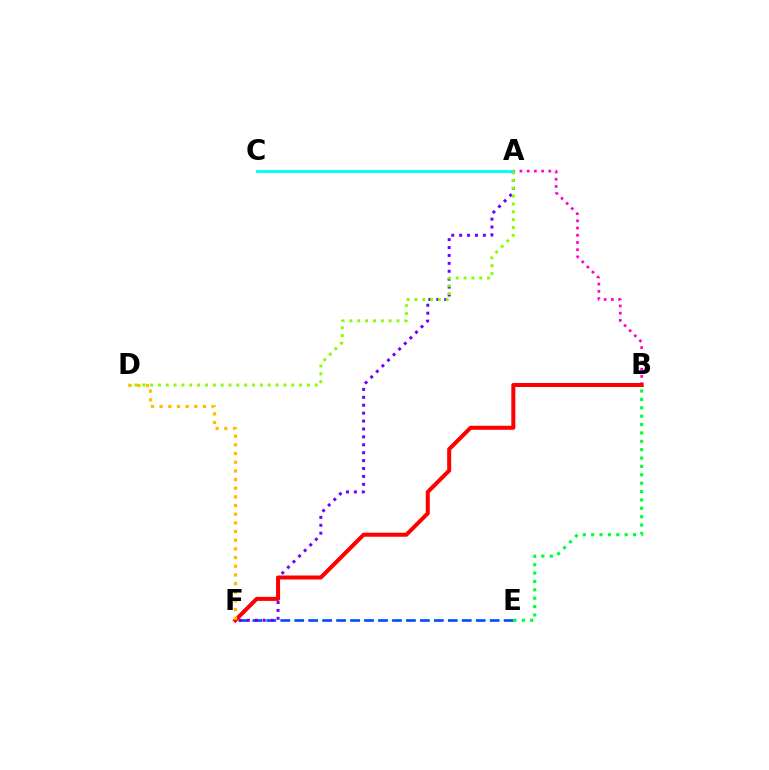{('A', 'B'): [{'color': '#ff00cf', 'line_style': 'dotted', 'thickness': 1.96}], ('A', 'C'): [{'color': '#00fff6', 'line_style': 'solid', 'thickness': 2.08}], ('E', 'F'): [{'color': '#004bff', 'line_style': 'dashed', 'thickness': 1.9}], ('A', 'F'): [{'color': '#7200ff', 'line_style': 'dotted', 'thickness': 2.15}], ('A', 'D'): [{'color': '#84ff00', 'line_style': 'dotted', 'thickness': 2.13}], ('B', 'F'): [{'color': '#ff0000', 'line_style': 'solid', 'thickness': 2.89}], ('B', 'E'): [{'color': '#00ff39', 'line_style': 'dotted', 'thickness': 2.28}], ('D', 'F'): [{'color': '#ffbd00', 'line_style': 'dotted', 'thickness': 2.36}]}